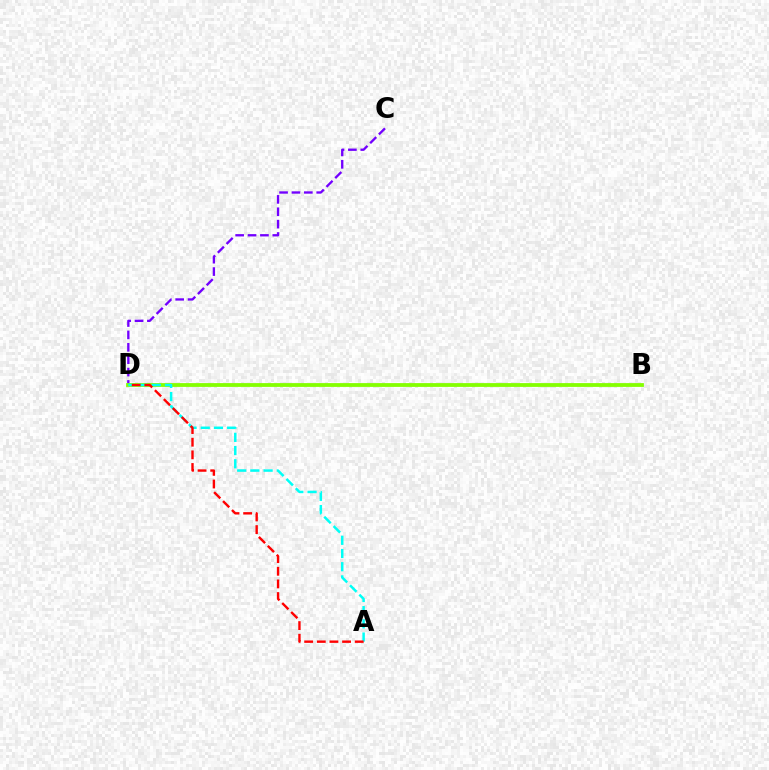{('C', 'D'): [{'color': '#7200ff', 'line_style': 'dashed', 'thickness': 1.68}], ('B', 'D'): [{'color': '#84ff00', 'line_style': 'solid', 'thickness': 2.73}], ('A', 'D'): [{'color': '#00fff6', 'line_style': 'dashed', 'thickness': 1.79}, {'color': '#ff0000', 'line_style': 'dashed', 'thickness': 1.72}]}